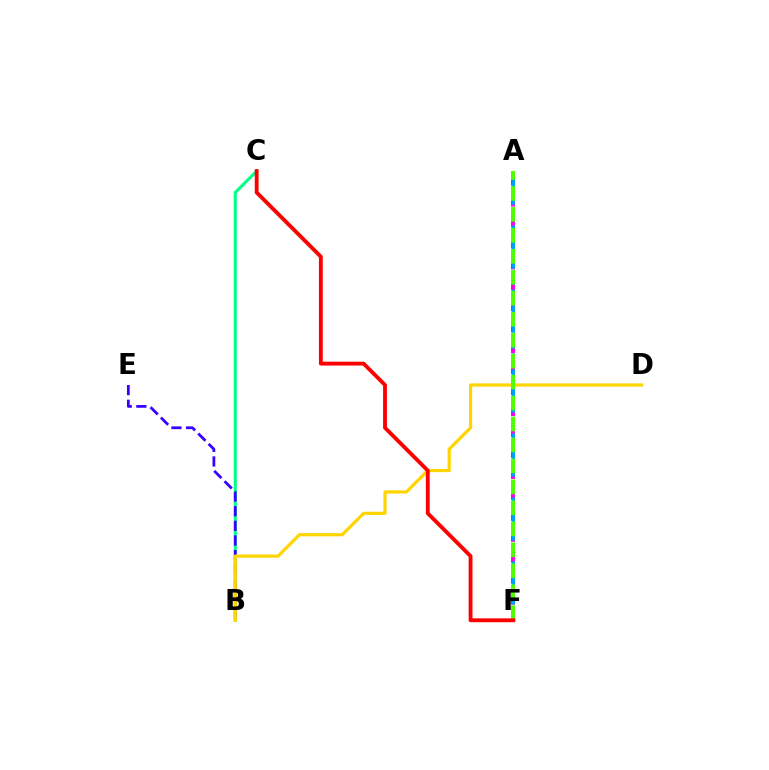{('B', 'C'): [{'color': '#00ff86', 'line_style': 'solid', 'thickness': 2.19}], ('A', 'F'): [{'color': '#ff00ed', 'line_style': 'dashed', 'thickness': 2.85}, {'color': '#009eff', 'line_style': 'dashed', 'thickness': 2.17}, {'color': '#4fff00', 'line_style': 'dashed', 'thickness': 2.85}], ('B', 'E'): [{'color': '#3700ff', 'line_style': 'dashed', 'thickness': 1.99}], ('B', 'D'): [{'color': '#ffd500', 'line_style': 'solid', 'thickness': 2.3}], ('C', 'F'): [{'color': '#ff0000', 'line_style': 'solid', 'thickness': 2.77}]}